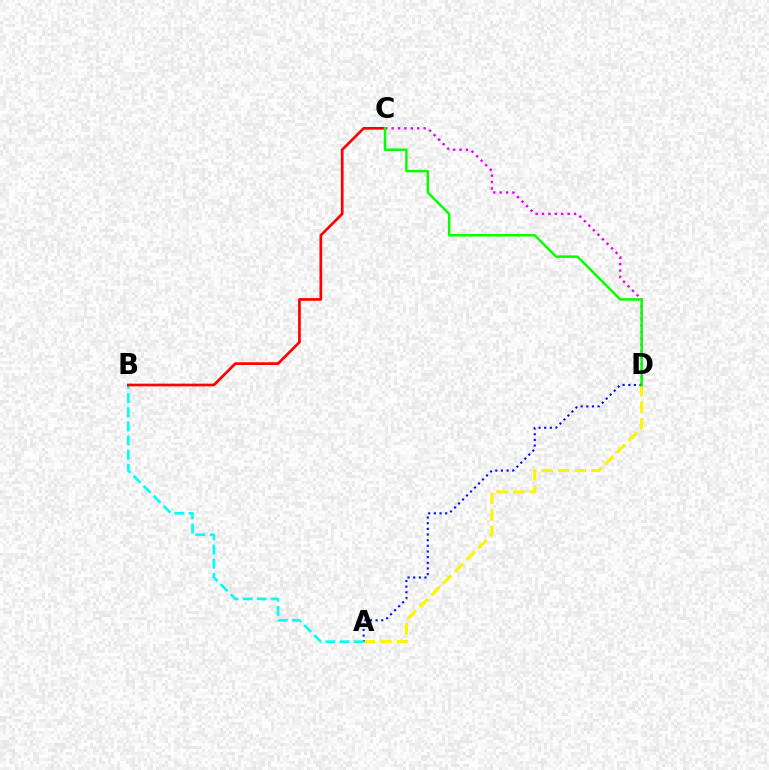{('A', 'D'): [{'color': '#fcf500', 'line_style': 'dashed', 'thickness': 2.25}, {'color': '#0010ff', 'line_style': 'dotted', 'thickness': 1.54}], ('C', 'D'): [{'color': '#ee00ff', 'line_style': 'dotted', 'thickness': 1.74}, {'color': '#08ff00', 'line_style': 'solid', 'thickness': 1.79}], ('A', 'B'): [{'color': '#00fff6', 'line_style': 'dashed', 'thickness': 1.92}], ('B', 'C'): [{'color': '#ff0000', 'line_style': 'solid', 'thickness': 1.94}]}